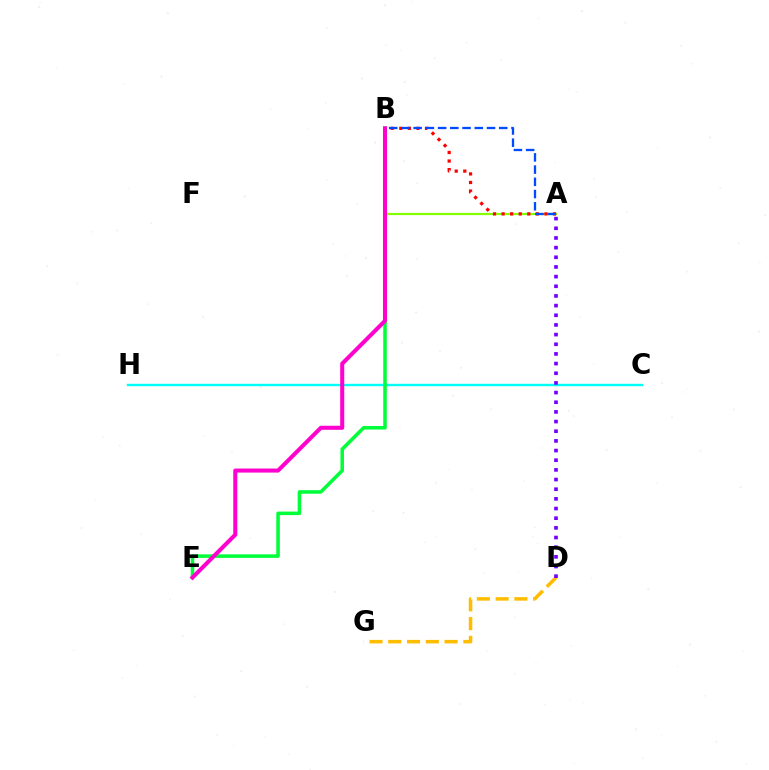{('D', 'G'): [{'color': '#ffbd00', 'line_style': 'dashed', 'thickness': 2.55}], ('A', 'B'): [{'color': '#84ff00', 'line_style': 'solid', 'thickness': 1.61}, {'color': '#ff0000', 'line_style': 'dotted', 'thickness': 2.33}, {'color': '#004bff', 'line_style': 'dashed', 'thickness': 1.66}], ('C', 'H'): [{'color': '#00fff6', 'line_style': 'solid', 'thickness': 1.73}], ('B', 'E'): [{'color': '#00ff39', 'line_style': 'solid', 'thickness': 2.55}, {'color': '#ff00cf', 'line_style': 'solid', 'thickness': 2.91}], ('A', 'D'): [{'color': '#7200ff', 'line_style': 'dotted', 'thickness': 2.63}]}